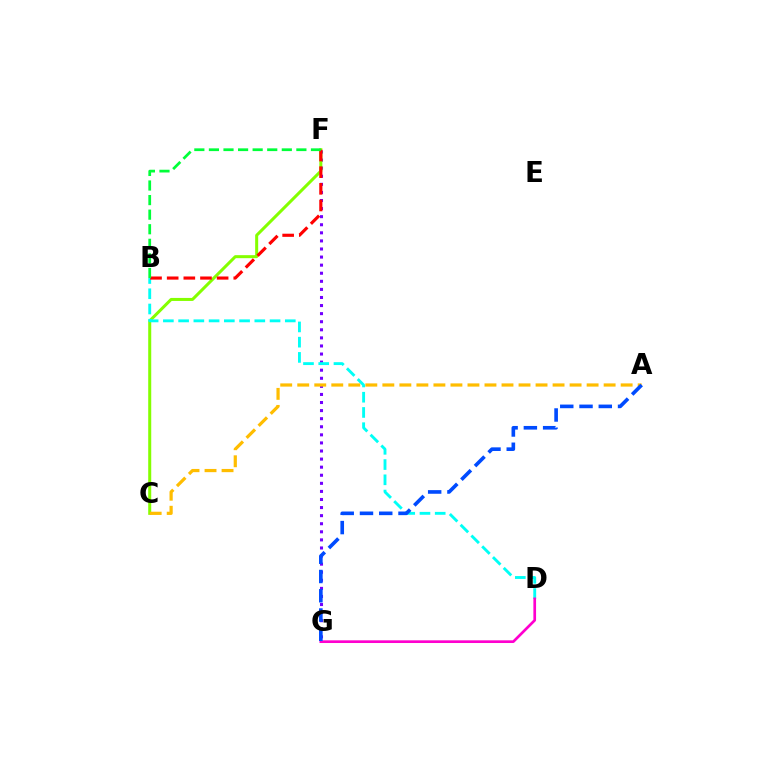{('F', 'G'): [{'color': '#7200ff', 'line_style': 'dotted', 'thickness': 2.2}], ('C', 'F'): [{'color': '#84ff00', 'line_style': 'solid', 'thickness': 2.17}], ('B', 'D'): [{'color': '#00fff6', 'line_style': 'dashed', 'thickness': 2.07}], ('A', 'C'): [{'color': '#ffbd00', 'line_style': 'dashed', 'thickness': 2.31}], ('D', 'G'): [{'color': '#ff00cf', 'line_style': 'solid', 'thickness': 1.93}], ('A', 'G'): [{'color': '#004bff', 'line_style': 'dashed', 'thickness': 2.62}], ('B', 'F'): [{'color': '#ff0000', 'line_style': 'dashed', 'thickness': 2.26}, {'color': '#00ff39', 'line_style': 'dashed', 'thickness': 1.98}]}